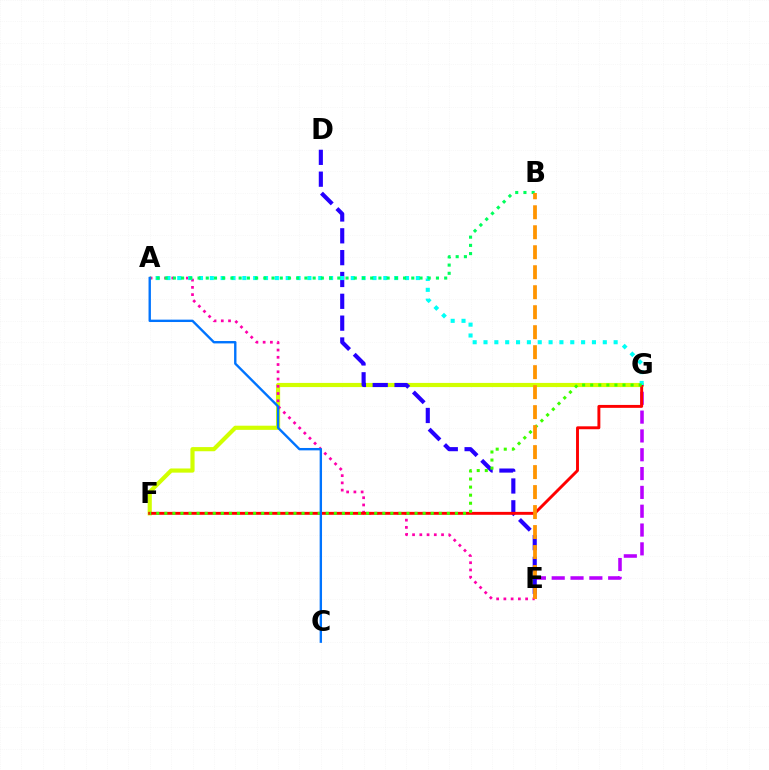{('F', 'G'): [{'color': '#d1ff00', 'line_style': 'solid', 'thickness': 2.99}, {'color': '#ff0000', 'line_style': 'solid', 'thickness': 2.1}, {'color': '#3dff00', 'line_style': 'dotted', 'thickness': 2.19}], ('A', 'E'): [{'color': '#ff00ac', 'line_style': 'dotted', 'thickness': 1.97}], ('E', 'G'): [{'color': '#b900ff', 'line_style': 'dashed', 'thickness': 2.56}], ('D', 'E'): [{'color': '#2500ff', 'line_style': 'dashed', 'thickness': 2.97}], ('A', 'G'): [{'color': '#00fff6', 'line_style': 'dotted', 'thickness': 2.95}], ('A', 'B'): [{'color': '#00ff5c', 'line_style': 'dotted', 'thickness': 2.23}], ('B', 'E'): [{'color': '#ff9400', 'line_style': 'dashed', 'thickness': 2.72}], ('A', 'C'): [{'color': '#0074ff', 'line_style': 'solid', 'thickness': 1.71}]}